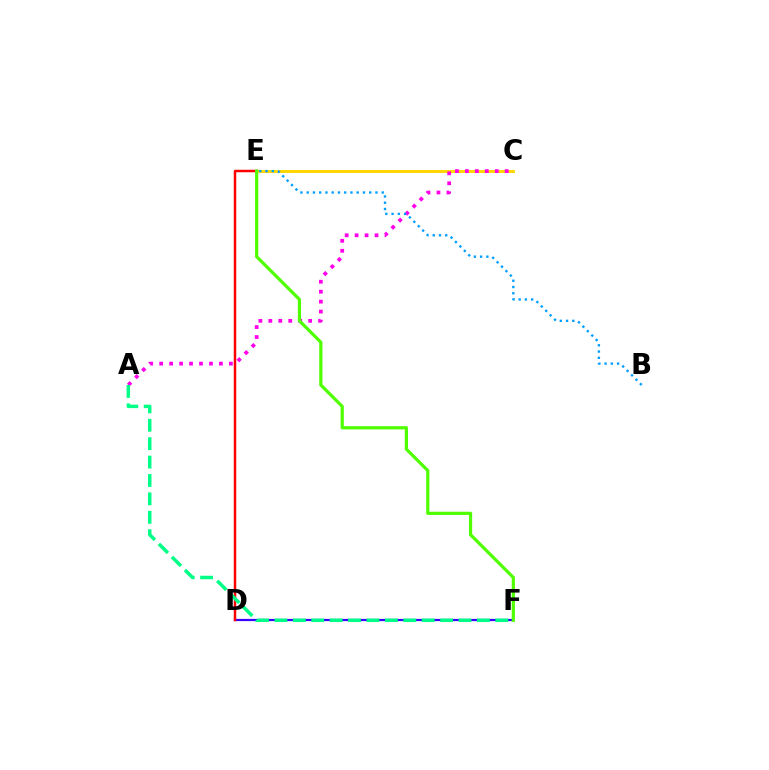{('D', 'F'): [{'color': '#3700ff', 'line_style': 'solid', 'thickness': 1.58}], ('D', 'E'): [{'color': '#ff0000', 'line_style': 'solid', 'thickness': 1.8}], ('C', 'E'): [{'color': '#ffd500', 'line_style': 'solid', 'thickness': 2.1}], ('A', 'C'): [{'color': '#ff00ed', 'line_style': 'dotted', 'thickness': 2.71}], ('E', 'F'): [{'color': '#4fff00', 'line_style': 'solid', 'thickness': 2.3}], ('A', 'F'): [{'color': '#00ff86', 'line_style': 'dashed', 'thickness': 2.5}], ('B', 'E'): [{'color': '#009eff', 'line_style': 'dotted', 'thickness': 1.7}]}